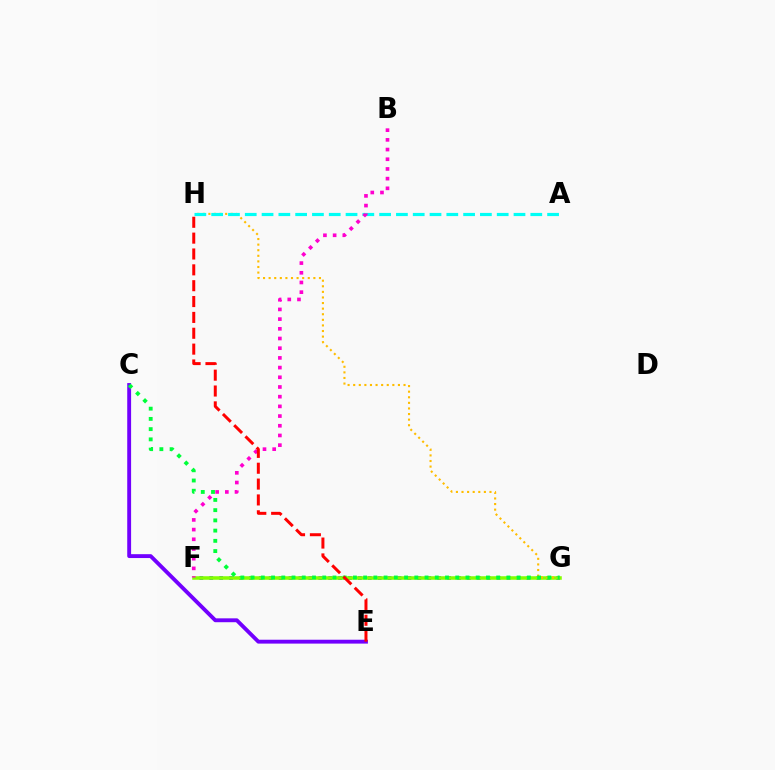{('F', 'G'): [{'color': '#004bff', 'line_style': 'dotted', 'thickness': 2.69}, {'color': '#84ff00', 'line_style': 'solid', 'thickness': 2.55}], ('G', 'H'): [{'color': '#ffbd00', 'line_style': 'dotted', 'thickness': 1.52}], ('C', 'E'): [{'color': '#7200ff', 'line_style': 'solid', 'thickness': 2.79}], ('A', 'H'): [{'color': '#00fff6', 'line_style': 'dashed', 'thickness': 2.28}], ('C', 'G'): [{'color': '#00ff39', 'line_style': 'dotted', 'thickness': 2.78}], ('B', 'F'): [{'color': '#ff00cf', 'line_style': 'dotted', 'thickness': 2.63}], ('E', 'H'): [{'color': '#ff0000', 'line_style': 'dashed', 'thickness': 2.15}]}